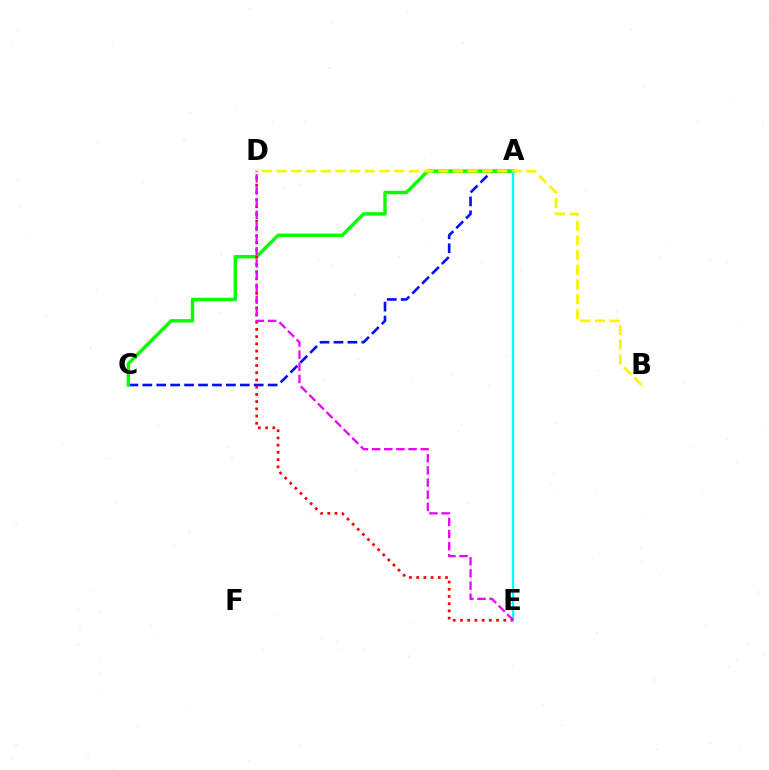{('A', 'C'): [{'color': '#0010ff', 'line_style': 'dashed', 'thickness': 1.89}, {'color': '#08ff00', 'line_style': 'solid', 'thickness': 2.45}], ('D', 'E'): [{'color': '#ff0000', 'line_style': 'dotted', 'thickness': 1.96}, {'color': '#ee00ff', 'line_style': 'dashed', 'thickness': 1.65}], ('A', 'E'): [{'color': '#00fff6', 'line_style': 'solid', 'thickness': 1.66}], ('B', 'D'): [{'color': '#fcf500', 'line_style': 'dashed', 'thickness': 2.0}]}